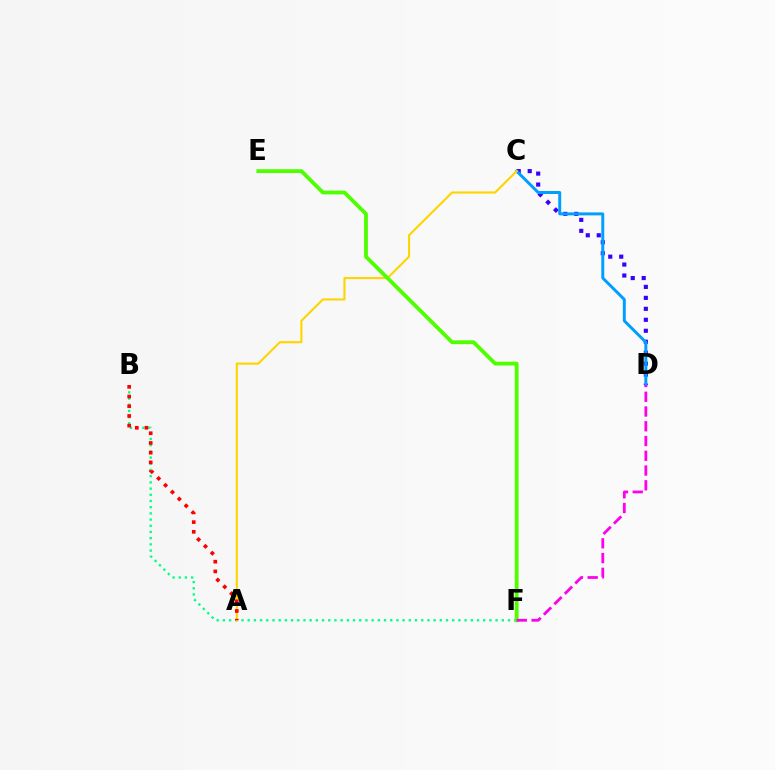{('C', 'D'): [{'color': '#3700ff', 'line_style': 'dotted', 'thickness': 2.98}, {'color': '#009eff', 'line_style': 'solid', 'thickness': 2.13}], ('B', 'F'): [{'color': '#00ff86', 'line_style': 'dotted', 'thickness': 1.68}], ('A', 'C'): [{'color': '#ffd500', 'line_style': 'solid', 'thickness': 1.53}], ('E', 'F'): [{'color': '#4fff00', 'line_style': 'solid', 'thickness': 2.75}], ('D', 'F'): [{'color': '#ff00ed', 'line_style': 'dashed', 'thickness': 2.0}], ('A', 'B'): [{'color': '#ff0000', 'line_style': 'dotted', 'thickness': 2.64}]}